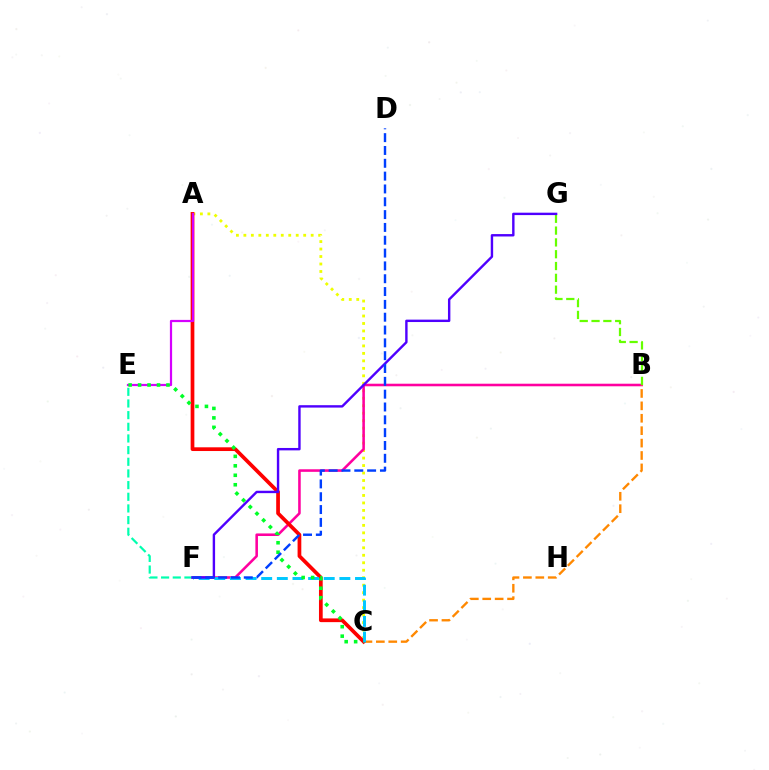{('A', 'C'): [{'color': '#eeff00', 'line_style': 'dotted', 'thickness': 2.03}, {'color': '#ff0000', 'line_style': 'solid', 'thickness': 2.68}], ('B', 'F'): [{'color': '#ff00a0', 'line_style': 'solid', 'thickness': 1.85}], ('B', 'C'): [{'color': '#ff8800', 'line_style': 'dashed', 'thickness': 1.69}], ('E', 'F'): [{'color': '#00ffaf', 'line_style': 'dashed', 'thickness': 1.58}], ('C', 'F'): [{'color': '#00c7ff', 'line_style': 'dashed', 'thickness': 2.12}], ('A', 'E'): [{'color': '#d600ff', 'line_style': 'solid', 'thickness': 1.6}], ('B', 'G'): [{'color': '#66ff00', 'line_style': 'dashed', 'thickness': 1.6}], ('F', 'G'): [{'color': '#4f00ff', 'line_style': 'solid', 'thickness': 1.73}], ('C', 'E'): [{'color': '#00ff27', 'line_style': 'dotted', 'thickness': 2.57}], ('D', 'F'): [{'color': '#003fff', 'line_style': 'dashed', 'thickness': 1.74}]}